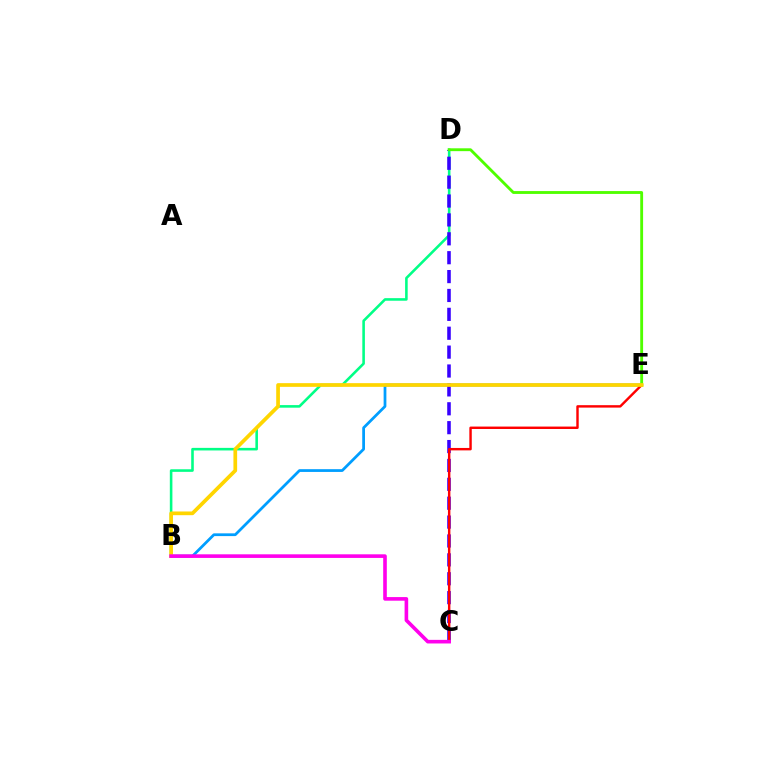{('B', 'E'): [{'color': '#009eff', 'line_style': 'solid', 'thickness': 1.99}, {'color': '#ffd500', 'line_style': 'solid', 'thickness': 2.67}], ('B', 'D'): [{'color': '#00ff86', 'line_style': 'solid', 'thickness': 1.86}], ('C', 'D'): [{'color': '#3700ff', 'line_style': 'dashed', 'thickness': 2.57}], ('C', 'E'): [{'color': '#ff0000', 'line_style': 'solid', 'thickness': 1.74}], ('D', 'E'): [{'color': '#4fff00', 'line_style': 'solid', 'thickness': 2.05}], ('B', 'C'): [{'color': '#ff00ed', 'line_style': 'solid', 'thickness': 2.6}]}